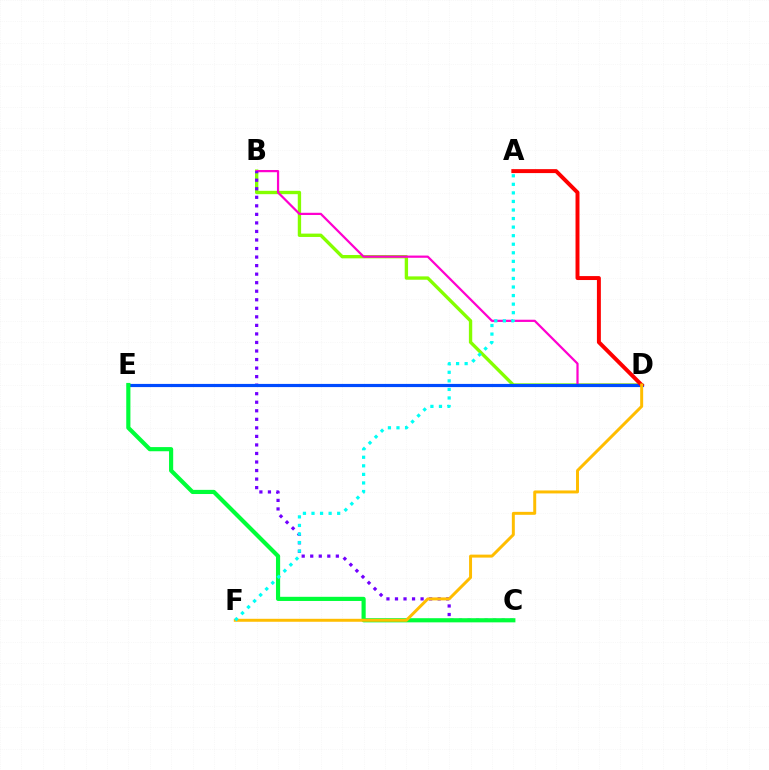{('B', 'D'): [{'color': '#84ff00', 'line_style': 'solid', 'thickness': 2.41}, {'color': '#ff00cf', 'line_style': 'solid', 'thickness': 1.6}], ('B', 'C'): [{'color': '#7200ff', 'line_style': 'dotted', 'thickness': 2.32}], ('D', 'E'): [{'color': '#004bff', 'line_style': 'solid', 'thickness': 2.28}], ('C', 'E'): [{'color': '#00ff39', 'line_style': 'solid', 'thickness': 2.99}], ('A', 'D'): [{'color': '#ff0000', 'line_style': 'solid', 'thickness': 2.85}], ('D', 'F'): [{'color': '#ffbd00', 'line_style': 'solid', 'thickness': 2.14}], ('A', 'F'): [{'color': '#00fff6', 'line_style': 'dotted', 'thickness': 2.32}]}